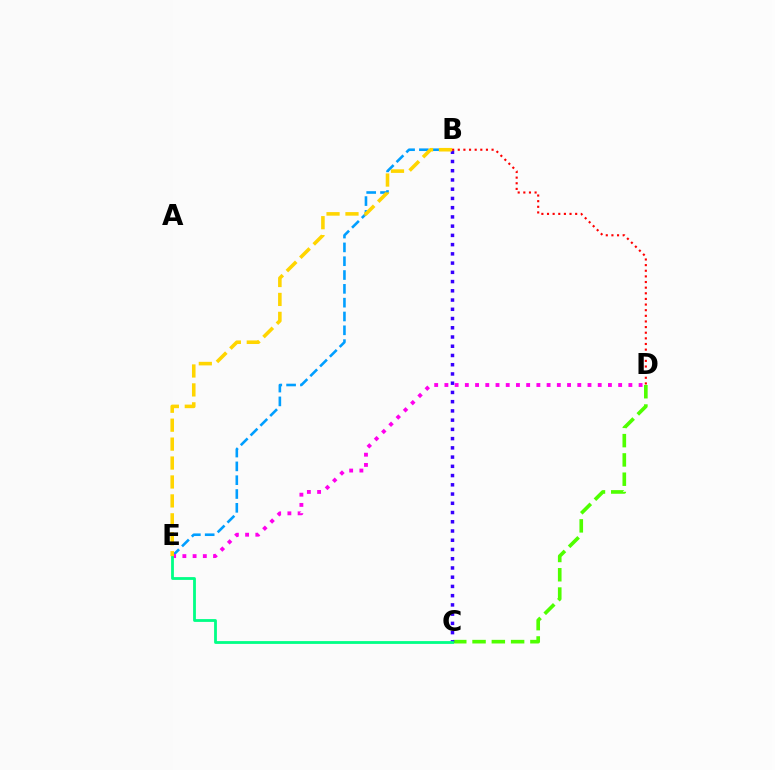{('C', 'D'): [{'color': '#4fff00', 'line_style': 'dashed', 'thickness': 2.62}], ('B', 'E'): [{'color': '#009eff', 'line_style': 'dashed', 'thickness': 1.88}, {'color': '#ffd500', 'line_style': 'dashed', 'thickness': 2.57}], ('D', 'E'): [{'color': '#ff00ed', 'line_style': 'dotted', 'thickness': 2.78}], ('B', 'C'): [{'color': '#3700ff', 'line_style': 'dotted', 'thickness': 2.51}], ('B', 'D'): [{'color': '#ff0000', 'line_style': 'dotted', 'thickness': 1.53}], ('C', 'E'): [{'color': '#00ff86', 'line_style': 'solid', 'thickness': 2.02}]}